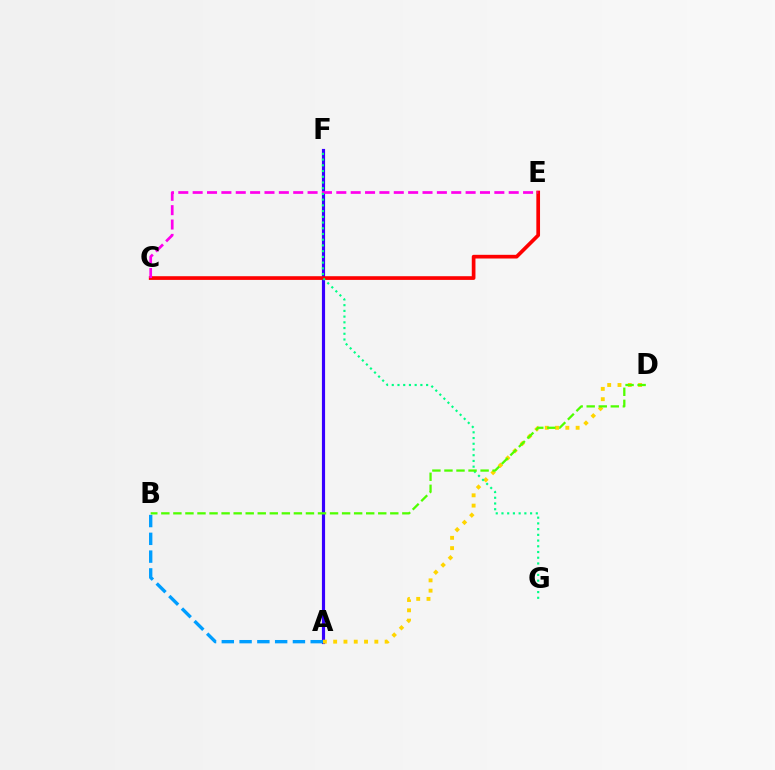{('A', 'F'): [{'color': '#3700ff', 'line_style': 'solid', 'thickness': 2.27}], ('C', 'E'): [{'color': '#ff0000', 'line_style': 'solid', 'thickness': 2.66}, {'color': '#ff00ed', 'line_style': 'dashed', 'thickness': 1.95}], ('A', 'D'): [{'color': '#ffd500', 'line_style': 'dotted', 'thickness': 2.8}], ('F', 'G'): [{'color': '#00ff86', 'line_style': 'dotted', 'thickness': 1.56}], ('A', 'B'): [{'color': '#009eff', 'line_style': 'dashed', 'thickness': 2.42}], ('B', 'D'): [{'color': '#4fff00', 'line_style': 'dashed', 'thickness': 1.64}]}